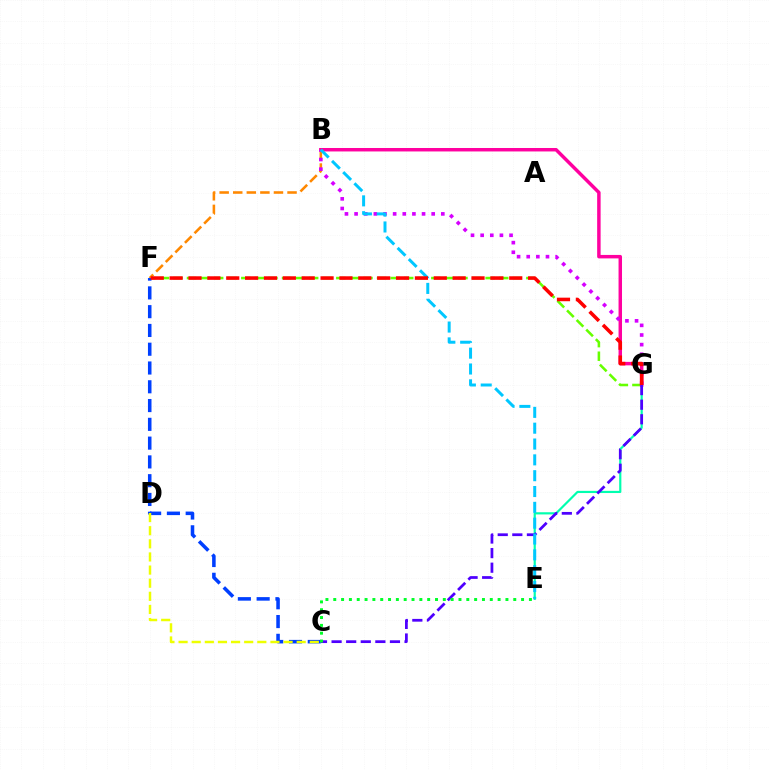{('E', 'G'): [{'color': '#00ffaf', 'line_style': 'solid', 'thickness': 1.57}], ('F', 'G'): [{'color': '#66ff00', 'line_style': 'dashed', 'thickness': 1.84}, {'color': '#ff0000', 'line_style': 'dashed', 'thickness': 2.56}], ('B', 'F'): [{'color': '#ff8800', 'line_style': 'dashed', 'thickness': 1.84}], ('B', 'G'): [{'color': '#ff00a0', 'line_style': 'solid', 'thickness': 2.49}, {'color': '#d600ff', 'line_style': 'dotted', 'thickness': 2.62}], ('C', 'F'): [{'color': '#003fff', 'line_style': 'dashed', 'thickness': 2.55}], ('C', 'G'): [{'color': '#4f00ff', 'line_style': 'dashed', 'thickness': 1.98}], ('B', 'E'): [{'color': '#00c7ff', 'line_style': 'dashed', 'thickness': 2.15}], ('C', 'D'): [{'color': '#eeff00', 'line_style': 'dashed', 'thickness': 1.78}], ('C', 'E'): [{'color': '#00ff27', 'line_style': 'dotted', 'thickness': 2.13}]}